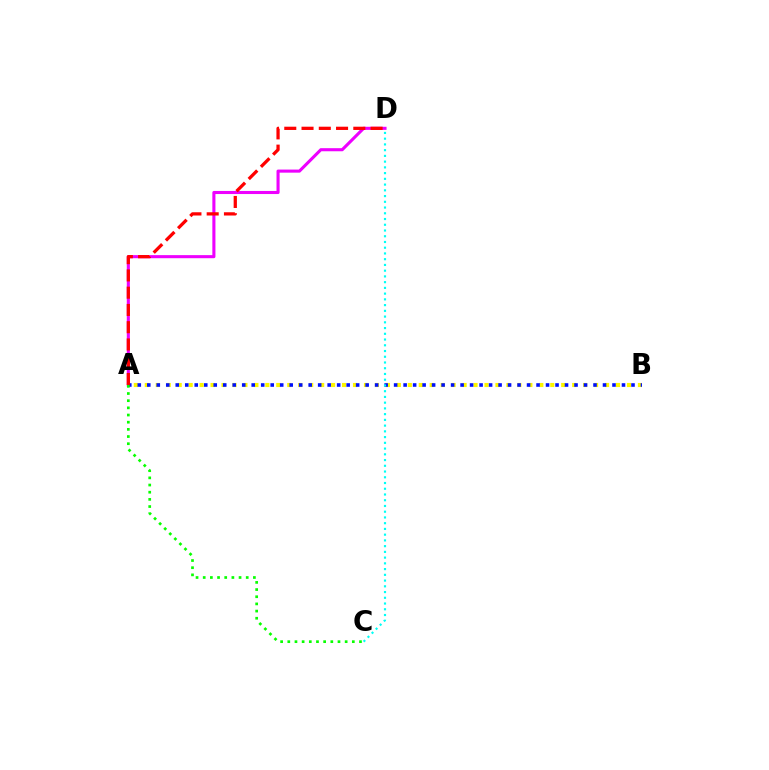{('A', 'B'): [{'color': '#fcf500', 'line_style': 'dotted', 'thickness': 2.98}, {'color': '#0010ff', 'line_style': 'dotted', 'thickness': 2.58}], ('A', 'D'): [{'color': '#ee00ff', 'line_style': 'solid', 'thickness': 2.22}, {'color': '#ff0000', 'line_style': 'dashed', 'thickness': 2.34}], ('A', 'C'): [{'color': '#08ff00', 'line_style': 'dotted', 'thickness': 1.95}], ('C', 'D'): [{'color': '#00fff6', 'line_style': 'dotted', 'thickness': 1.56}]}